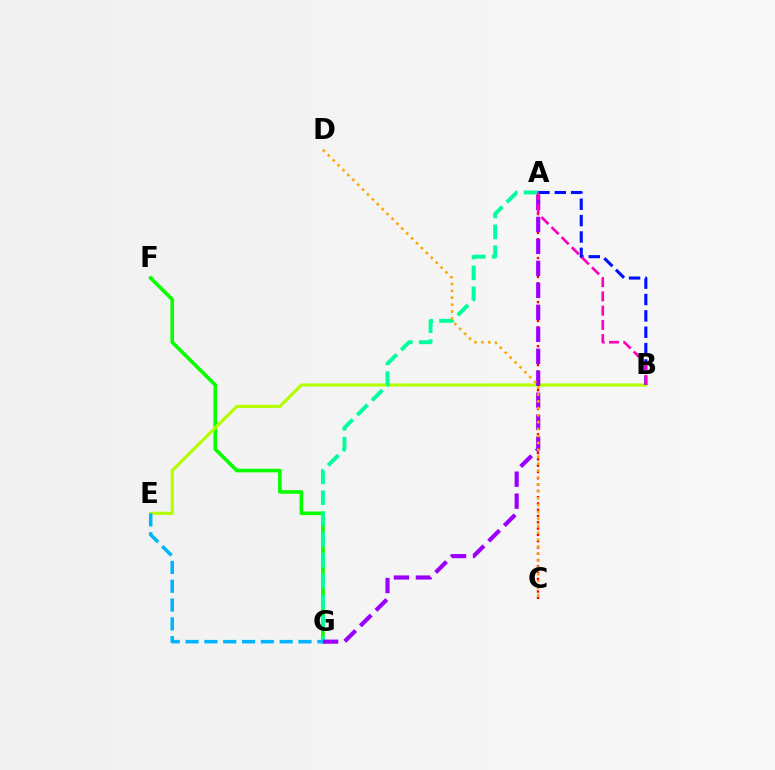{('A', 'C'): [{'color': '#ff0000', 'line_style': 'dotted', 'thickness': 1.71}], ('F', 'G'): [{'color': '#08ff00', 'line_style': 'solid', 'thickness': 2.6}], ('B', 'E'): [{'color': '#b3ff00', 'line_style': 'solid', 'thickness': 2.26}], ('A', 'G'): [{'color': '#00ff9d', 'line_style': 'dashed', 'thickness': 2.83}, {'color': '#9b00ff', 'line_style': 'dashed', 'thickness': 2.99}], ('E', 'G'): [{'color': '#00b5ff', 'line_style': 'dashed', 'thickness': 2.56}], ('A', 'B'): [{'color': '#0010ff', 'line_style': 'dashed', 'thickness': 2.22}, {'color': '#ff00bd', 'line_style': 'dashed', 'thickness': 1.94}], ('C', 'D'): [{'color': '#ffa500', 'line_style': 'dotted', 'thickness': 1.88}]}